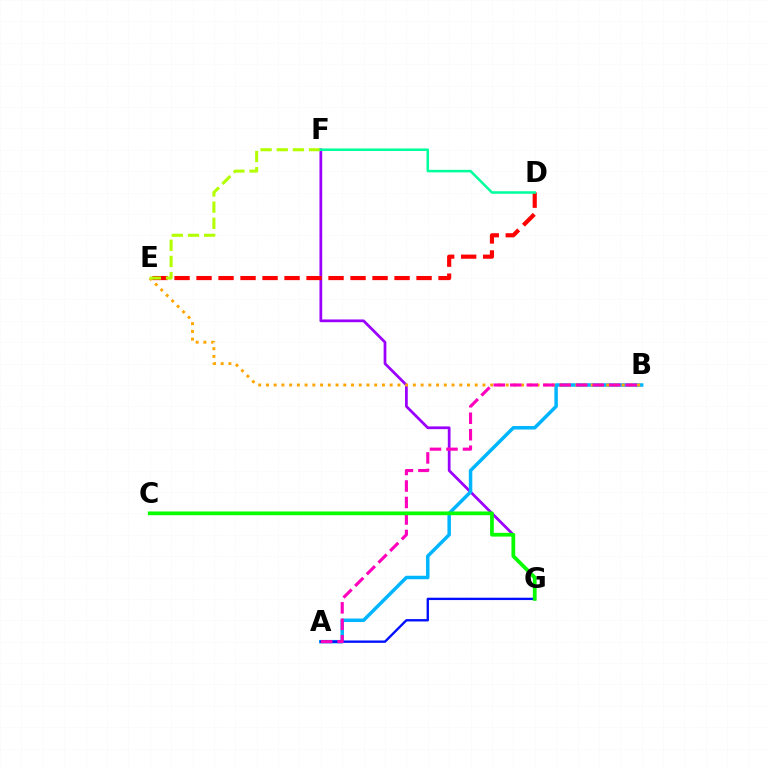{('F', 'G'): [{'color': '#9b00ff', 'line_style': 'solid', 'thickness': 1.98}], ('A', 'B'): [{'color': '#00b5ff', 'line_style': 'solid', 'thickness': 2.52}, {'color': '#ff00bd', 'line_style': 'dashed', 'thickness': 2.24}], ('B', 'E'): [{'color': '#ffa500', 'line_style': 'dotted', 'thickness': 2.1}], ('A', 'G'): [{'color': '#0010ff', 'line_style': 'solid', 'thickness': 1.7}], ('D', 'E'): [{'color': '#ff0000', 'line_style': 'dashed', 'thickness': 2.99}], ('E', 'F'): [{'color': '#b3ff00', 'line_style': 'dashed', 'thickness': 2.2}], ('C', 'G'): [{'color': '#08ff00', 'line_style': 'solid', 'thickness': 2.68}], ('D', 'F'): [{'color': '#00ff9d', 'line_style': 'solid', 'thickness': 1.82}]}